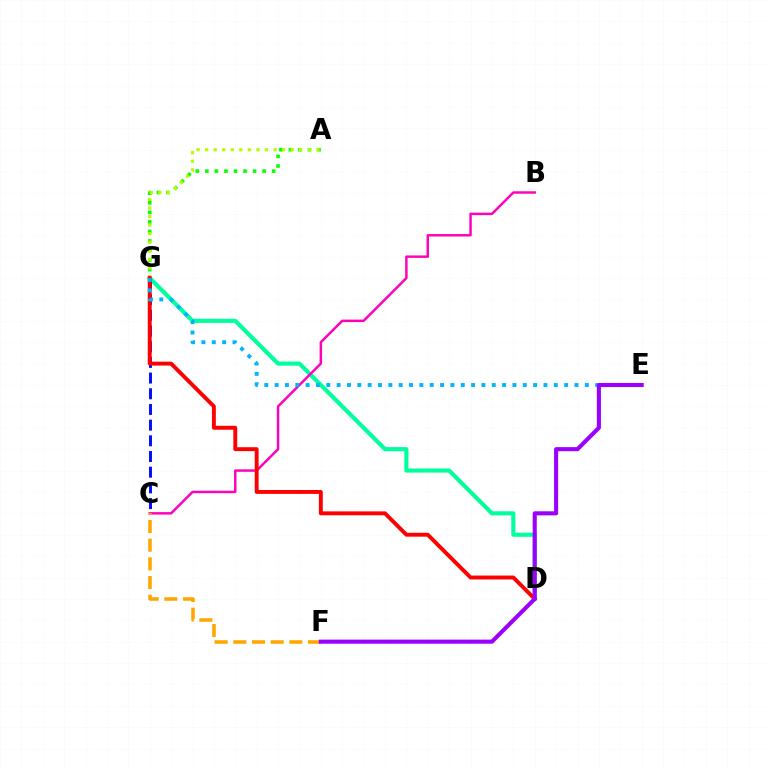{('D', 'G'): [{'color': '#00ff9d', 'line_style': 'solid', 'thickness': 2.97}, {'color': '#ff0000', 'line_style': 'solid', 'thickness': 2.82}], ('C', 'G'): [{'color': '#0010ff', 'line_style': 'dashed', 'thickness': 2.13}], ('B', 'C'): [{'color': '#ff00bd', 'line_style': 'solid', 'thickness': 1.78}], ('A', 'G'): [{'color': '#08ff00', 'line_style': 'dotted', 'thickness': 2.59}, {'color': '#b3ff00', 'line_style': 'dotted', 'thickness': 2.32}], ('C', 'F'): [{'color': '#ffa500', 'line_style': 'dashed', 'thickness': 2.54}], ('E', 'G'): [{'color': '#00b5ff', 'line_style': 'dotted', 'thickness': 2.81}], ('E', 'F'): [{'color': '#9b00ff', 'line_style': 'solid', 'thickness': 2.94}]}